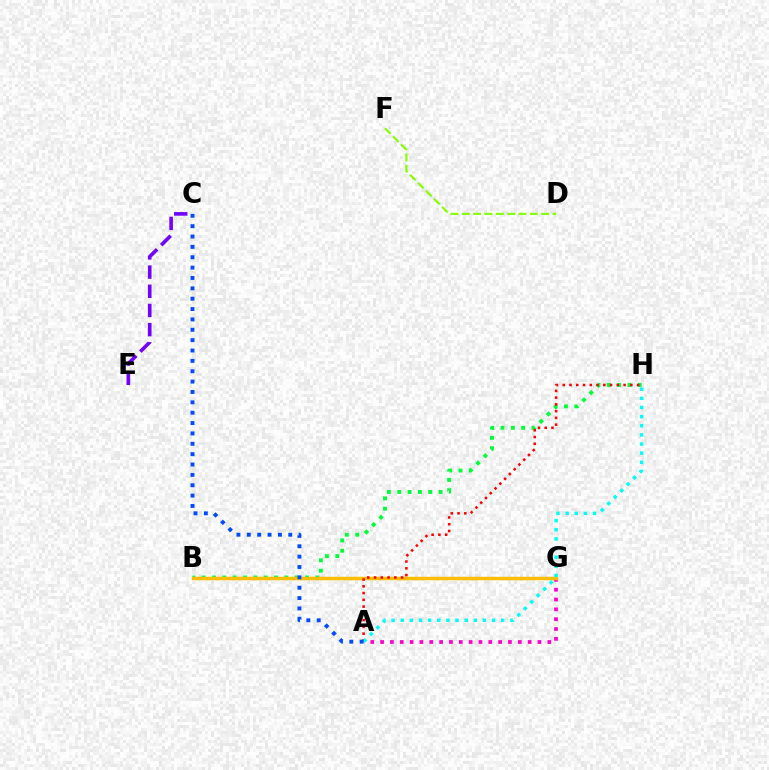{('C', 'E'): [{'color': '#7200ff', 'line_style': 'dashed', 'thickness': 2.61}], ('A', 'G'): [{'color': '#ff00cf', 'line_style': 'dotted', 'thickness': 2.67}], ('B', 'H'): [{'color': '#00ff39', 'line_style': 'dotted', 'thickness': 2.81}], ('B', 'G'): [{'color': '#ffbd00', 'line_style': 'solid', 'thickness': 2.51}], ('A', 'H'): [{'color': '#ff0000', 'line_style': 'dotted', 'thickness': 1.84}, {'color': '#00fff6', 'line_style': 'dotted', 'thickness': 2.48}], ('A', 'C'): [{'color': '#004bff', 'line_style': 'dotted', 'thickness': 2.82}], ('D', 'F'): [{'color': '#84ff00', 'line_style': 'dashed', 'thickness': 1.54}]}